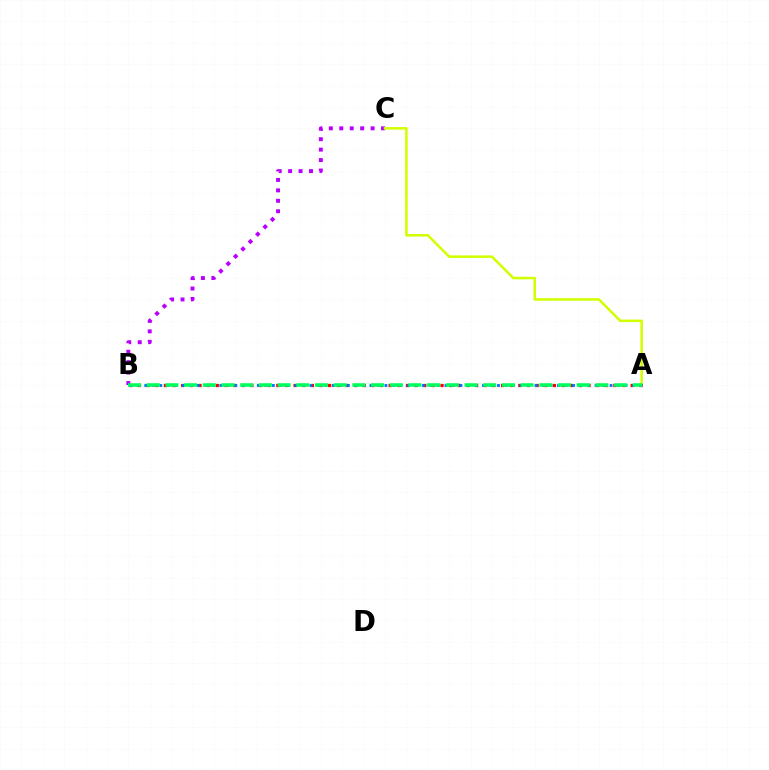{('B', 'C'): [{'color': '#b900ff', 'line_style': 'dotted', 'thickness': 2.84}], ('A', 'C'): [{'color': '#d1ff00', 'line_style': 'solid', 'thickness': 1.82}], ('A', 'B'): [{'color': '#ff0000', 'line_style': 'dotted', 'thickness': 2.35}, {'color': '#0074ff', 'line_style': 'dotted', 'thickness': 2.04}, {'color': '#00ff5c', 'line_style': 'dashed', 'thickness': 2.54}]}